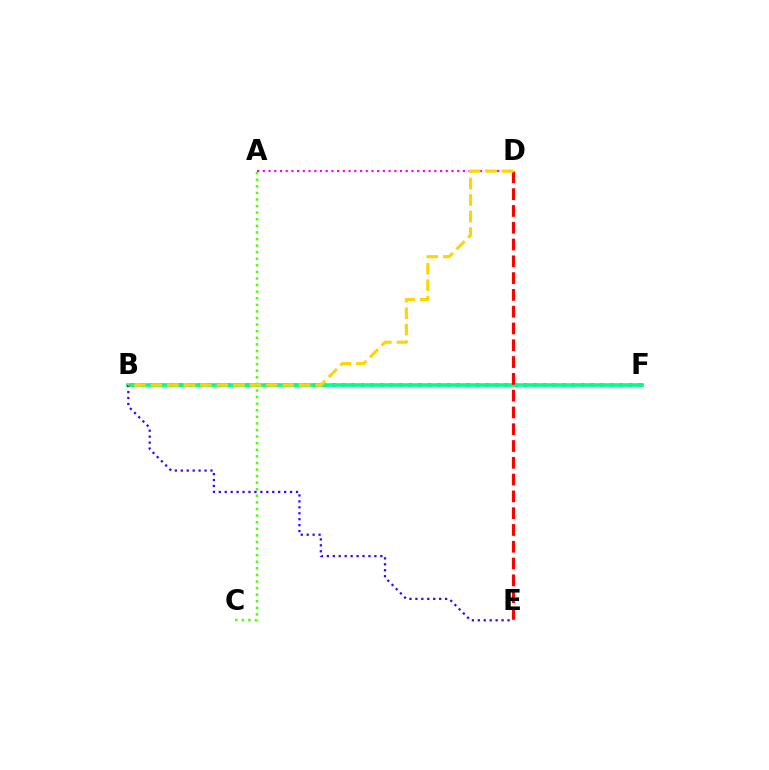{('B', 'F'): [{'color': '#009eff', 'line_style': 'dotted', 'thickness': 2.6}, {'color': '#00ff86', 'line_style': 'solid', 'thickness': 2.61}], ('B', 'E'): [{'color': '#3700ff', 'line_style': 'dotted', 'thickness': 1.61}], ('A', 'C'): [{'color': '#4fff00', 'line_style': 'dotted', 'thickness': 1.79}], ('D', 'E'): [{'color': '#ff0000', 'line_style': 'dashed', 'thickness': 2.28}], ('A', 'D'): [{'color': '#ff00ed', 'line_style': 'dotted', 'thickness': 1.55}], ('B', 'D'): [{'color': '#ffd500', 'line_style': 'dashed', 'thickness': 2.24}]}